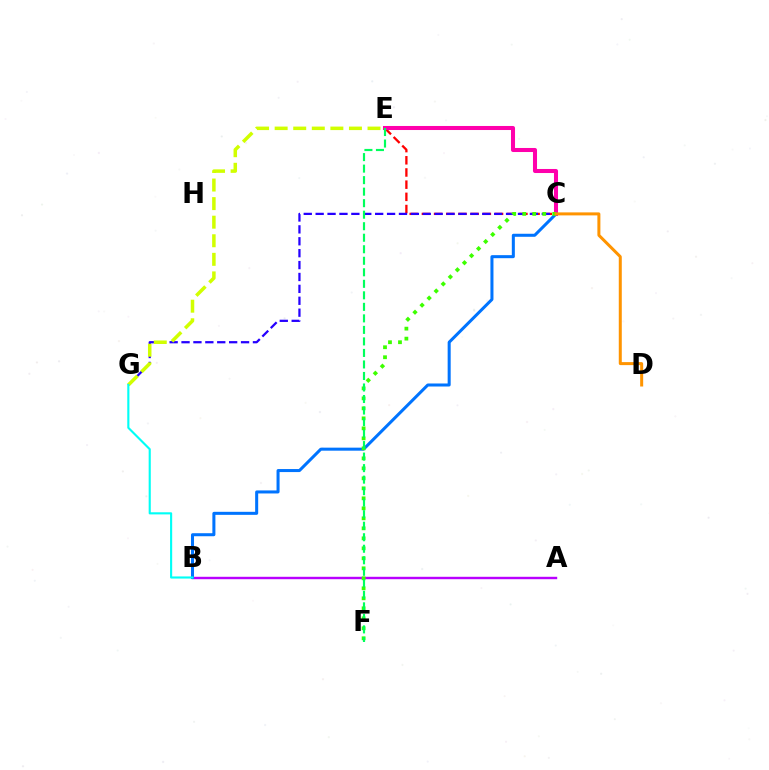{('C', 'E'): [{'color': '#ff0000', 'line_style': 'dashed', 'thickness': 1.66}, {'color': '#ff00ac', 'line_style': 'solid', 'thickness': 2.92}], ('C', 'G'): [{'color': '#2500ff', 'line_style': 'dashed', 'thickness': 1.62}], ('E', 'G'): [{'color': '#d1ff00', 'line_style': 'dashed', 'thickness': 2.52}], ('A', 'B'): [{'color': '#b900ff', 'line_style': 'solid', 'thickness': 1.74}], ('B', 'C'): [{'color': '#0074ff', 'line_style': 'solid', 'thickness': 2.18}], ('C', 'F'): [{'color': '#3dff00', 'line_style': 'dotted', 'thickness': 2.72}], ('E', 'F'): [{'color': '#00ff5c', 'line_style': 'dashed', 'thickness': 1.56}], ('C', 'D'): [{'color': '#ff9400', 'line_style': 'solid', 'thickness': 2.16}], ('B', 'G'): [{'color': '#00fff6', 'line_style': 'solid', 'thickness': 1.53}]}